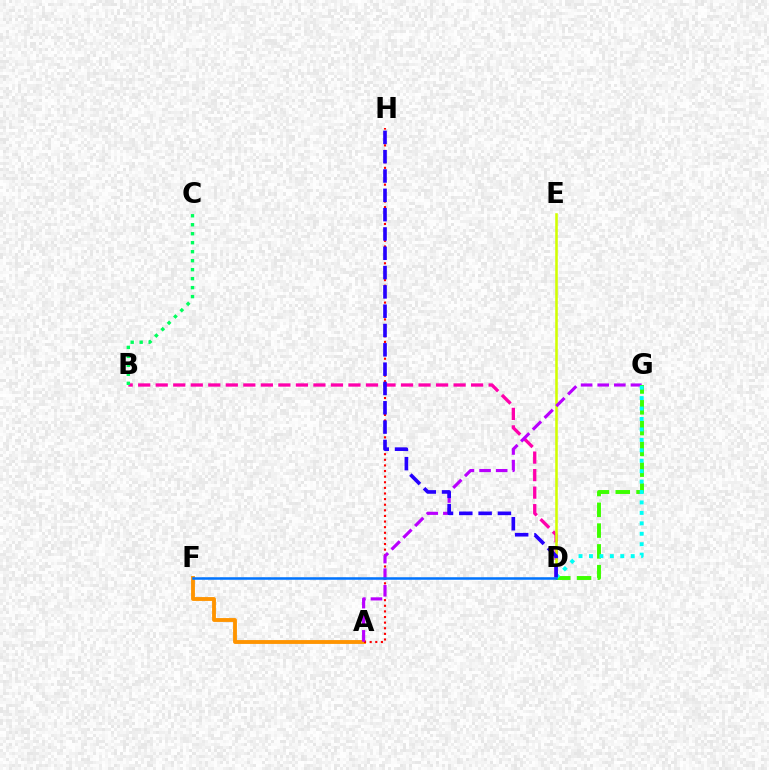{('A', 'F'): [{'color': '#ff9400', 'line_style': 'solid', 'thickness': 2.78}], ('B', 'D'): [{'color': '#ff00ac', 'line_style': 'dashed', 'thickness': 2.38}], ('D', 'E'): [{'color': '#d1ff00', 'line_style': 'solid', 'thickness': 1.84}], ('A', 'H'): [{'color': '#ff0000', 'line_style': 'dotted', 'thickness': 1.53}], ('A', 'G'): [{'color': '#b900ff', 'line_style': 'dashed', 'thickness': 2.26}], ('B', 'C'): [{'color': '#00ff5c', 'line_style': 'dotted', 'thickness': 2.44}], ('D', 'G'): [{'color': '#3dff00', 'line_style': 'dashed', 'thickness': 2.82}, {'color': '#00fff6', 'line_style': 'dotted', 'thickness': 2.84}], ('D', 'H'): [{'color': '#2500ff', 'line_style': 'dashed', 'thickness': 2.62}], ('D', 'F'): [{'color': '#0074ff', 'line_style': 'solid', 'thickness': 1.82}]}